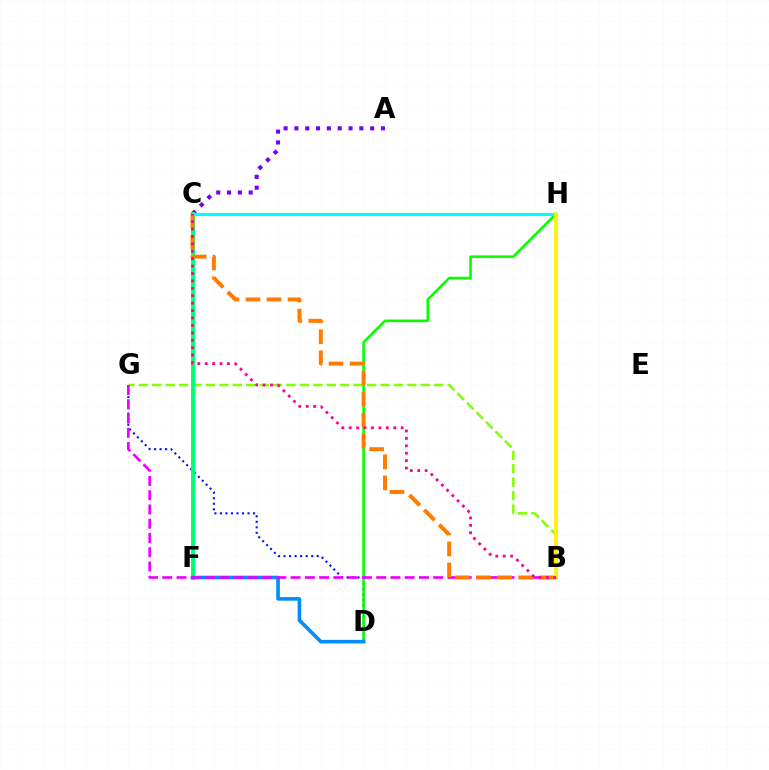{('D', 'G'): [{'color': '#0010ff', 'line_style': 'dotted', 'thickness': 1.5}], ('B', 'G'): [{'color': '#84ff00', 'line_style': 'dashed', 'thickness': 1.82}, {'color': '#ee00ff', 'line_style': 'dashed', 'thickness': 1.94}], ('A', 'C'): [{'color': '#7200ff', 'line_style': 'dotted', 'thickness': 2.94}], ('C', 'F'): [{'color': '#00ff74', 'line_style': 'solid', 'thickness': 2.82}], ('D', 'H'): [{'color': '#08ff00', 'line_style': 'solid', 'thickness': 1.88}], ('D', 'F'): [{'color': '#008cff', 'line_style': 'solid', 'thickness': 2.59}], ('B', 'H'): [{'color': '#ff0000', 'line_style': 'solid', 'thickness': 1.59}, {'color': '#fcf500', 'line_style': 'solid', 'thickness': 2.58}], ('B', 'C'): [{'color': '#ff7c00', 'line_style': 'dashed', 'thickness': 2.86}, {'color': '#ff0094', 'line_style': 'dotted', 'thickness': 2.02}], ('C', 'H'): [{'color': '#00fff6', 'line_style': 'solid', 'thickness': 2.24}]}